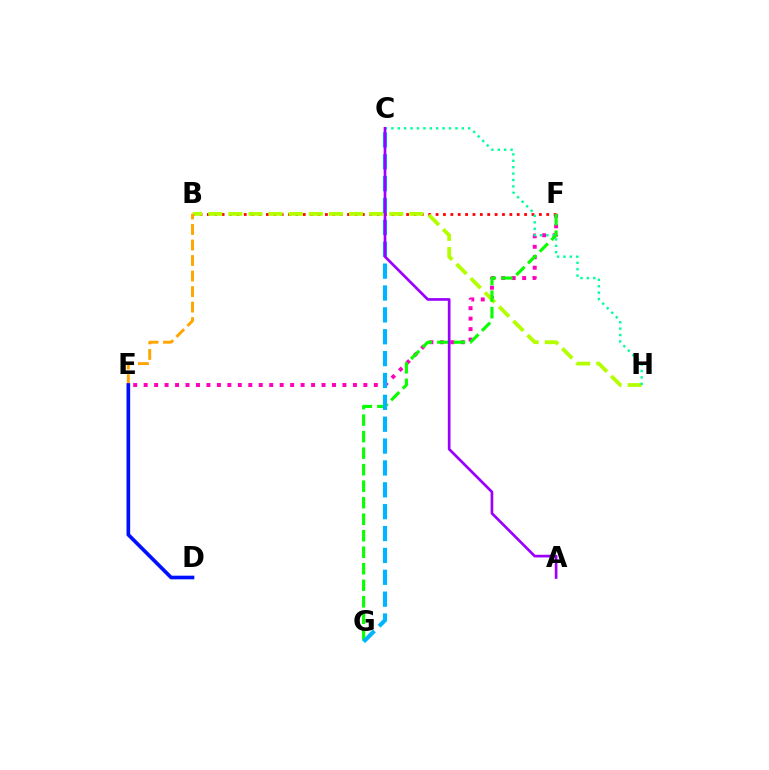{('B', 'F'): [{'color': '#ff0000', 'line_style': 'dotted', 'thickness': 2.0}], ('E', 'F'): [{'color': '#ff00bd', 'line_style': 'dotted', 'thickness': 2.84}], ('B', 'H'): [{'color': '#b3ff00', 'line_style': 'dashed', 'thickness': 2.73}], ('B', 'E'): [{'color': '#ffa500', 'line_style': 'dashed', 'thickness': 2.11}], ('C', 'H'): [{'color': '#00ff9d', 'line_style': 'dotted', 'thickness': 1.74}], ('F', 'G'): [{'color': '#08ff00', 'line_style': 'dashed', 'thickness': 2.24}], ('C', 'G'): [{'color': '#00b5ff', 'line_style': 'dashed', 'thickness': 2.97}], ('A', 'C'): [{'color': '#9b00ff', 'line_style': 'solid', 'thickness': 1.94}], ('D', 'E'): [{'color': '#0010ff', 'line_style': 'solid', 'thickness': 2.63}]}